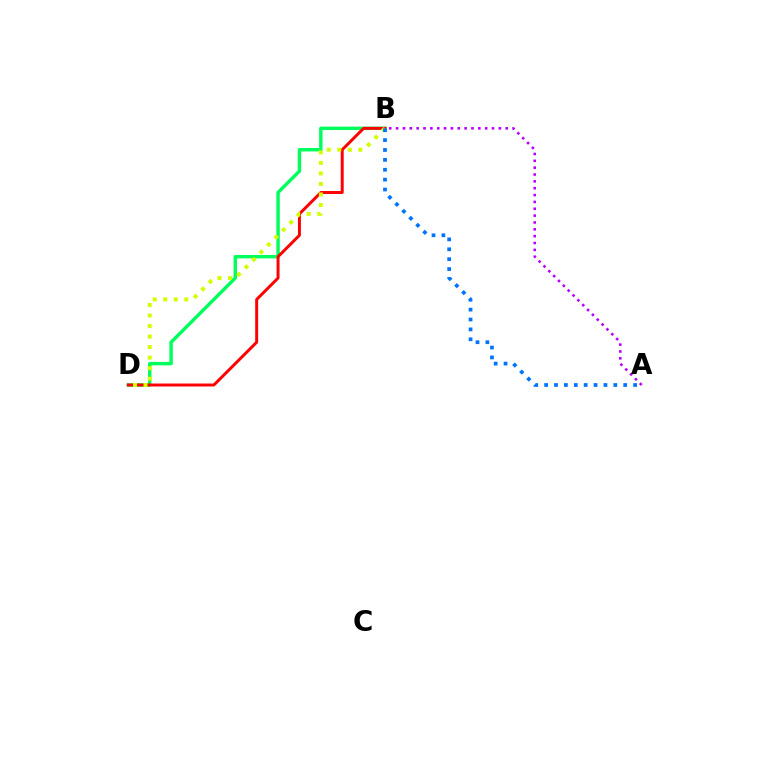{('B', 'D'): [{'color': '#00ff5c', 'line_style': 'solid', 'thickness': 2.46}, {'color': '#ff0000', 'line_style': 'solid', 'thickness': 2.13}, {'color': '#d1ff00', 'line_style': 'dotted', 'thickness': 2.86}], ('A', 'B'): [{'color': '#0074ff', 'line_style': 'dotted', 'thickness': 2.69}, {'color': '#b900ff', 'line_style': 'dotted', 'thickness': 1.86}]}